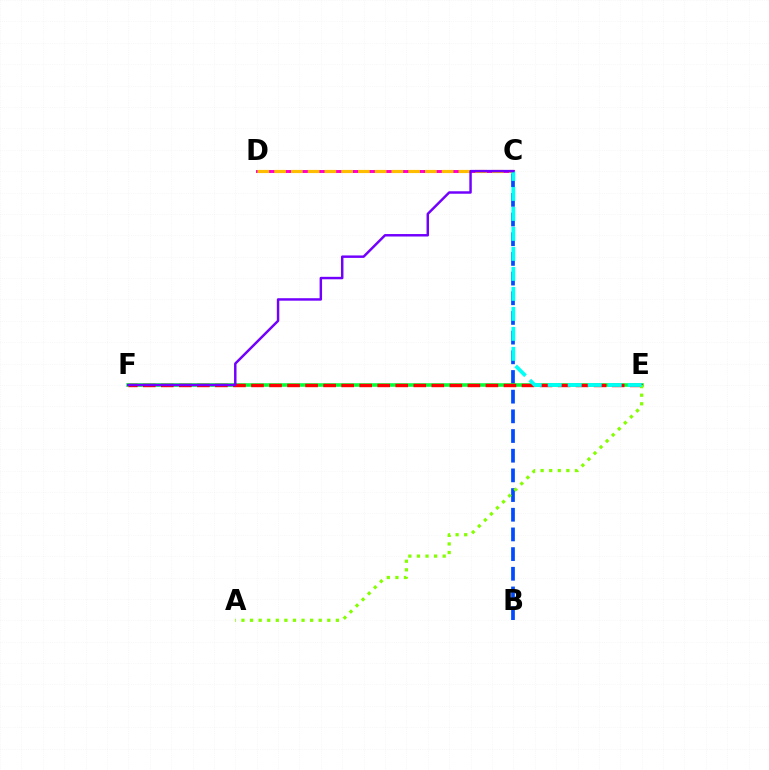{('B', 'C'): [{'color': '#004bff', 'line_style': 'dashed', 'thickness': 2.67}], ('C', 'D'): [{'color': '#ff00cf', 'line_style': 'solid', 'thickness': 2.13}, {'color': '#ffbd00', 'line_style': 'dashed', 'thickness': 2.28}], ('E', 'F'): [{'color': '#00ff39', 'line_style': 'solid', 'thickness': 2.55}, {'color': '#ff0000', 'line_style': 'dashed', 'thickness': 2.45}], ('A', 'E'): [{'color': '#84ff00', 'line_style': 'dotted', 'thickness': 2.33}], ('C', 'E'): [{'color': '#00fff6', 'line_style': 'dashed', 'thickness': 2.72}], ('C', 'F'): [{'color': '#7200ff', 'line_style': 'solid', 'thickness': 1.77}]}